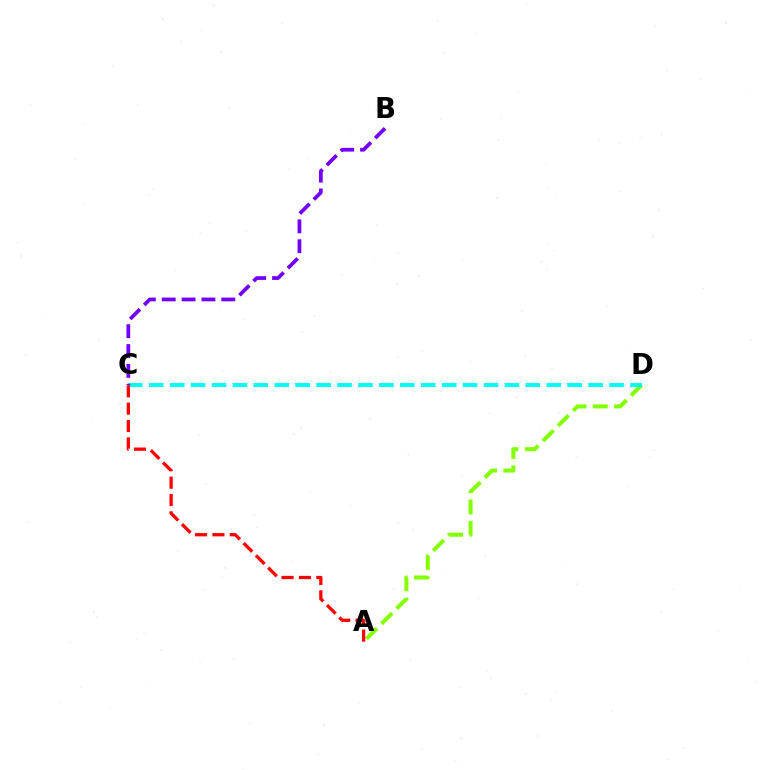{('A', 'D'): [{'color': '#84ff00', 'line_style': 'dashed', 'thickness': 2.91}], ('C', 'D'): [{'color': '#00fff6', 'line_style': 'dashed', 'thickness': 2.84}], ('B', 'C'): [{'color': '#7200ff', 'line_style': 'dashed', 'thickness': 2.7}], ('A', 'C'): [{'color': '#ff0000', 'line_style': 'dashed', 'thickness': 2.36}]}